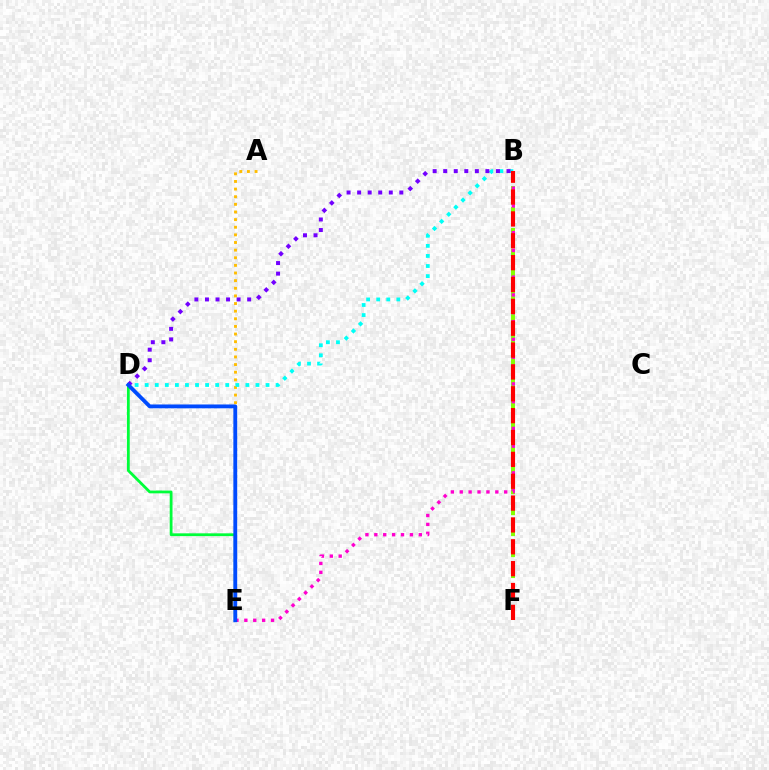{('A', 'E'): [{'color': '#ffbd00', 'line_style': 'dotted', 'thickness': 2.07}], ('B', 'F'): [{'color': '#84ff00', 'line_style': 'dashed', 'thickness': 2.85}, {'color': '#ff0000', 'line_style': 'dashed', 'thickness': 2.97}], ('B', 'E'): [{'color': '#ff00cf', 'line_style': 'dotted', 'thickness': 2.42}], ('B', 'D'): [{'color': '#00fff6', 'line_style': 'dotted', 'thickness': 2.74}, {'color': '#7200ff', 'line_style': 'dotted', 'thickness': 2.87}], ('D', 'E'): [{'color': '#00ff39', 'line_style': 'solid', 'thickness': 2.01}, {'color': '#004bff', 'line_style': 'solid', 'thickness': 2.76}]}